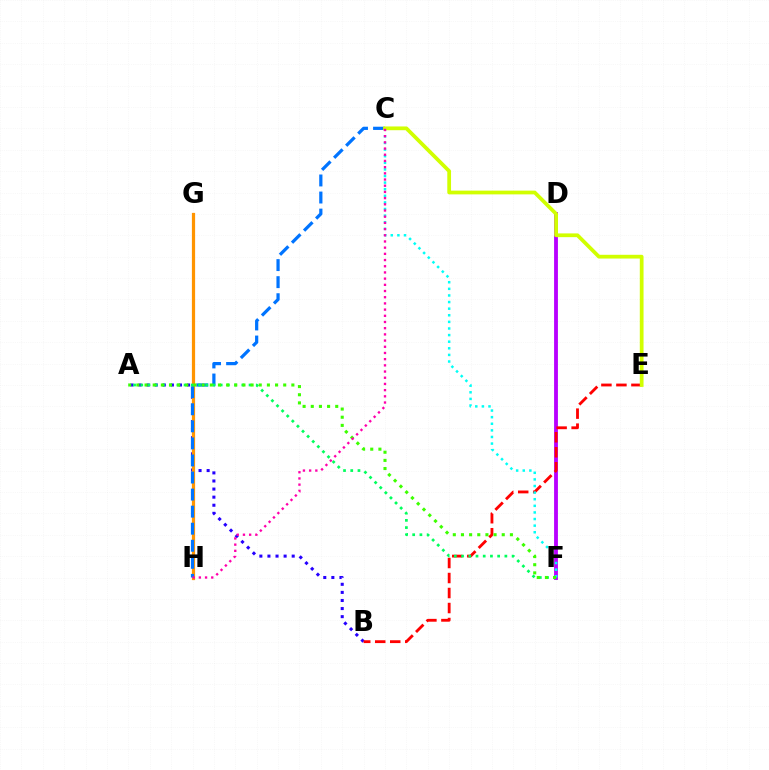{('D', 'F'): [{'color': '#b900ff', 'line_style': 'solid', 'thickness': 2.75}], ('A', 'B'): [{'color': '#2500ff', 'line_style': 'dotted', 'thickness': 2.2}], ('G', 'H'): [{'color': '#ff9400', 'line_style': 'solid', 'thickness': 2.32}], ('B', 'E'): [{'color': '#ff0000', 'line_style': 'dashed', 'thickness': 2.04}], ('C', 'H'): [{'color': '#0074ff', 'line_style': 'dashed', 'thickness': 2.32}, {'color': '#ff00ac', 'line_style': 'dotted', 'thickness': 1.68}], ('C', 'F'): [{'color': '#00fff6', 'line_style': 'dotted', 'thickness': 1.8}], ('C', 'E'): [{'color': '#d1ff00', 'line_style': 'solid', 'thickness': 2.7}], ('A', 'F'): [{'color': '#00ff5c', 'line_style': 'dotted', 'thickness': 1.96}, {'color': '#3dff00', 'line_style': 'dotted', 'thickness': 2.22}]}